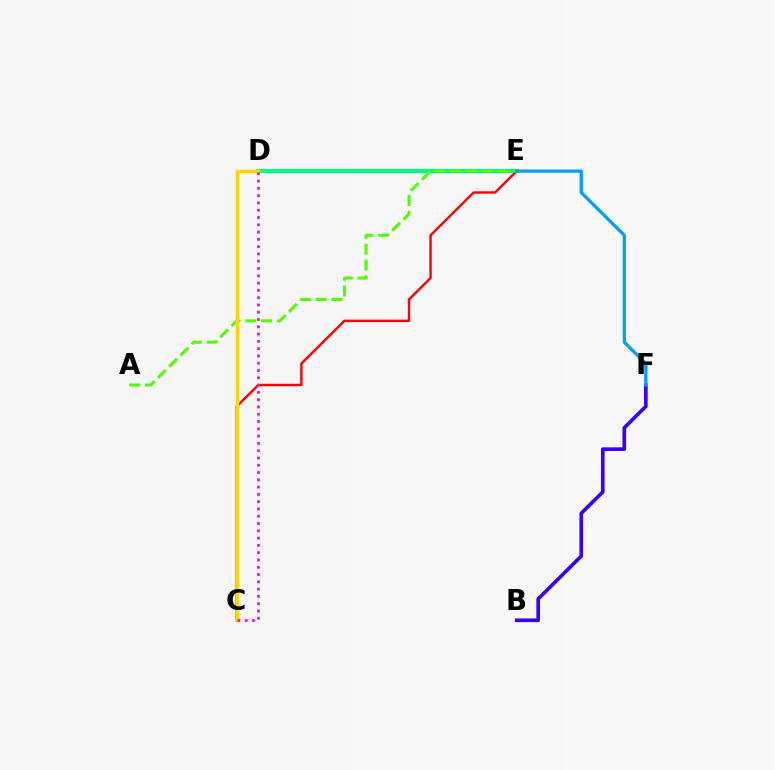{('B', 'F'): [{'color': '#3700ff', 'line_style': 'solid', 'thickness': 2.63}], ('D', 'E'): [{'color': '#00ff86', 'line_style': 'solid', 'thickness': 2.95}], ('C', 'E'): [{'color': '#ff0000', 'line_style': 'solid', 'thickness': 1.73}], ('A', 'E'): [{'color': '#4fff00', 'line_style': 'dashed', 'thickness': 2.15}], ('E', 'F'): [{'color': '#009eff', 'line_style': 'solid', 'thickness': 2.33}], ('C', 'D'): [{'color': '#ffd500', 'line_style': 'solid', 'thickness': 2.5}, {'color': '#ff00ed', 'line_style': 'dotted', 'thickness': 1.98}]}